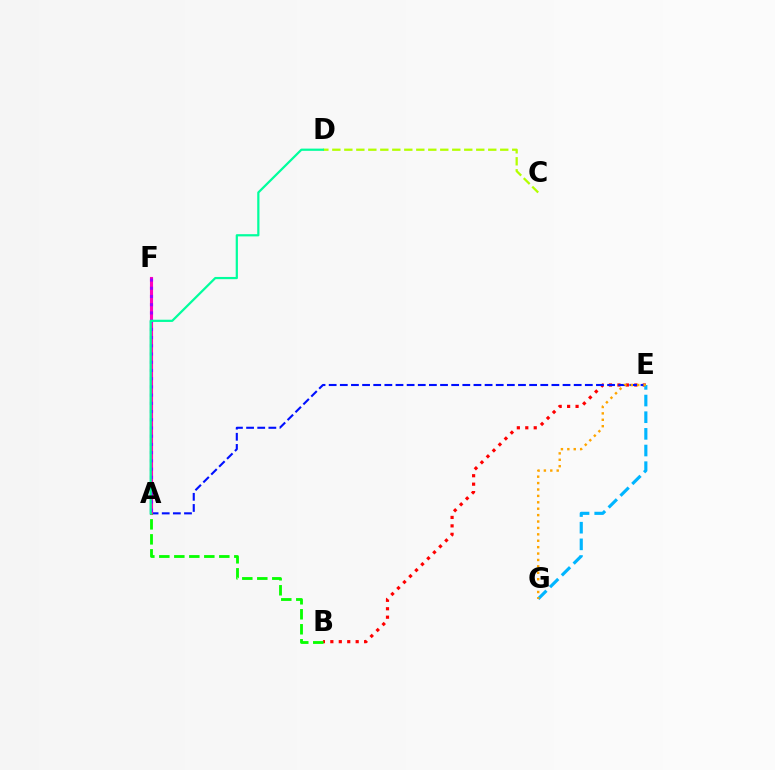{('B', 'E'): [{'color': '#ff0000', 'line_style': 'dotted', 'thickness': 2.29}], ('A', 'E'): [{'color': '#0010ff', 'line_style': 'dashed', 'thickness': 1.51}], ('A', 'F'): [{'color': '#ff00bd', 'line_style': 'solid', 'thickness': 2.23}, {'color': '#9b00ff', 'line_style': 'dotted', 'thickness': 2.23}], ('C', 'D'): [{'color': '#b3ff00', 'line_style': 'dashed', 'thickness': 1.63}], ('A', 'B'): [{'color': '#08ff00', 'line_style': 'dashed', 'thickness': 2.04}], ('E', 'G'): [{'color': '#00b5ff', 'line_style': 'dashed', 'thickness': 2.26}, {'color': '#ffa500', 'line_style': 'dotted', 'thickness': 1.74}], ('A', 'D'): [{'color': '#00ff9d', 'line_style': 'solid', 'thickness': 1.6}]}